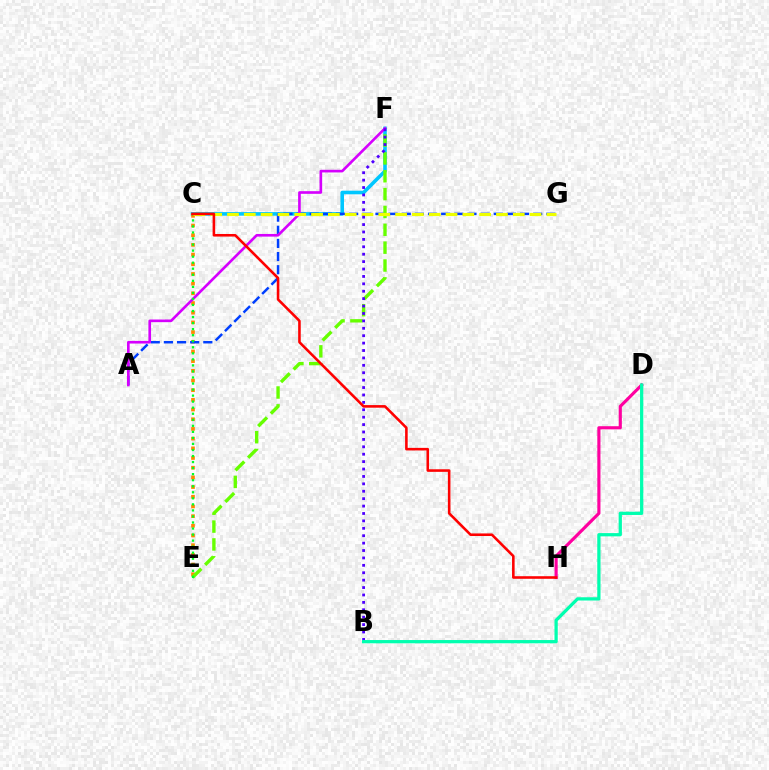{('D', 'H'): [{'color': '#ff00a0', 'line_style': 'solid', 'thickness': 2.26}], ('C', 'F'): [{'color': '#00c7ff', 'line_style': 'solid', 'thickness': 2.59}], ('C', 'E'): [{'color': '#ff8800', 'line_style': 'dotted', 'thickness': 2.63}, {'color': '#00ff27', 'line_style': 'dotted', 'thickness': 1.64}], ('A', 'G'): [{'color': '#003fff', 'line_style': 'dashed', 'thickness': 1.79}], ('E', 'F'): [{'color': '#66ff00', 'line_style': 'dashed', 'thickness': 2.42}], ('A', 'F'): [{'color': '#d600ff', 'line_style': 'solid', 'thickness': 1.91}], ('C', 'G'): [{'color': '#eeff00', 'line_style': 'dashed', 'thickness': 2.28}], ('B', 'F'): [{'color': '#4f00ff', 'line_style': 'dotted', 'thickness': 2.01}], ('B', 'D'): [{'color': '#00ffaf', 'line_style': 'solid', 'thickness': 2.34}], ('C', 'H'): [{'color': '#ff0000', 'line_style': 'solid', 'thickness': 1.86}]}